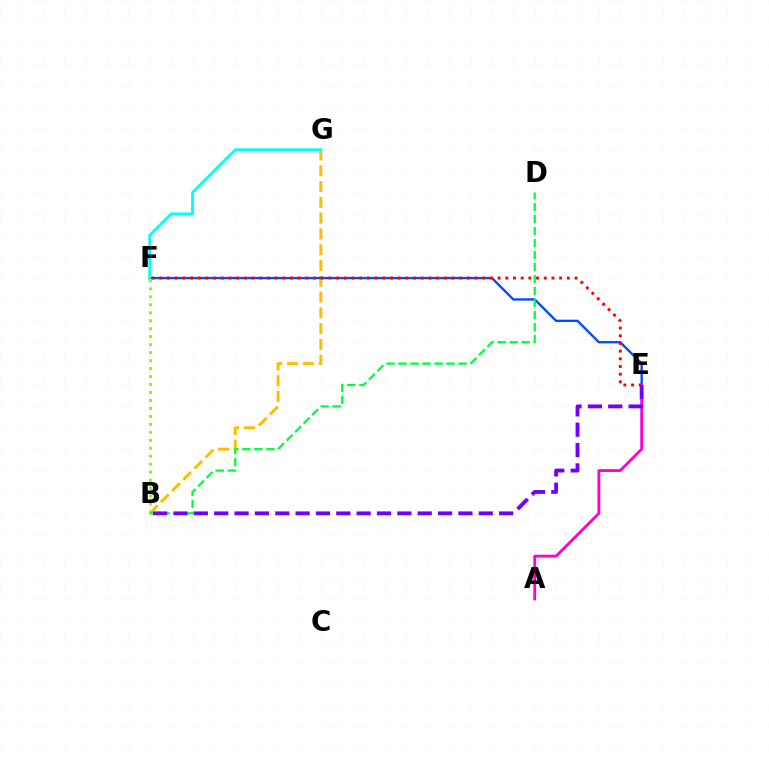{('B', 'G'): [{'color': '#ffbd00', 'line_style': 'dashed', 'thickness': 2.15}], ('E', 'F'): [{'color': '#004bff', 'line_style': 'solid', 'thickness': 1.69}, {'color': '#ff0000', 'line_style': 'dotted', 'thickness': 2.09}], ('B', 'F'): [{'color': '#84ff00', 'line_style': 'dotted', 'thickness': 2.16}], ('F', 'G'): [{'color': '#00fff6', 'line_style': 'solid', 'thickness': 2.03}], ('A', 'E'): [{'color': '#ff00cf', 'line_style': 'solid', 'thickness': 2.04}], ('B', 'D'): [{'color': '#00ff39', 'line_style': 'dashed', 'thickness': 1.63}], ('B', 'E'): [{'color': '#7200ff', 'line_style': 'dashed', 'thickness': 2.76}]}